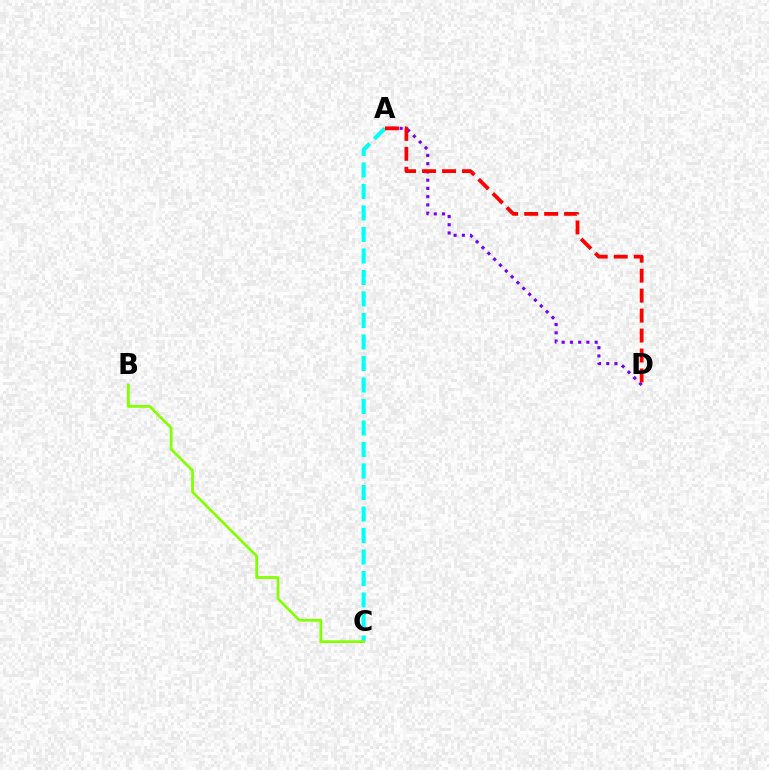{('A', 'C'): [{'color': '#00fff6', 'line_style': 'dashed', 'thickness': 2.92}], ('B', 'C'): [{'color': '#84ff00', 'line_style': 'solid', 'thickness': 1.96}], ('A', 'D'): [{'color': '#7200ff', 'line_style': 'dotted', 'thickness': 2.24}, {'color': '#ff0000', 'line_style': 'dashed', 'thickness': 2.71}]}